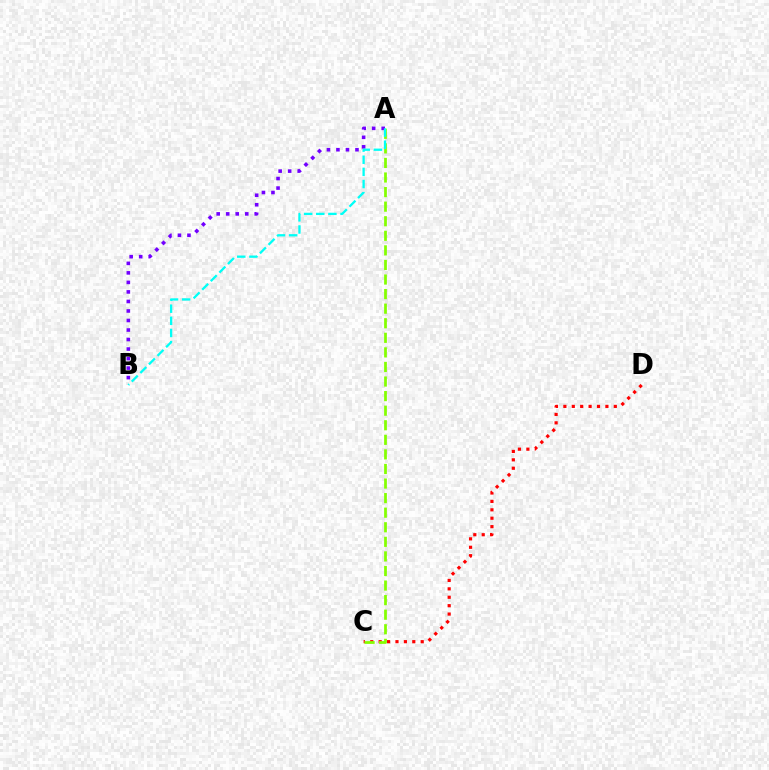{('A', 'B'): [{'color': '#7200ff', 'line_style': 'dotted', 'thickness': 2.59}, {'color': '#00fff6', 'line_style': 'dashed', 'thickness': 1.65}], ('C', 'D'): [{'color': '#ff0000', 'line_style': 'dotted', 'thickness': 2.28}], ('A', 'C'): [{'color': '#84ff00', 'line_style': 'dashed', 'thickness': 1.98}]}